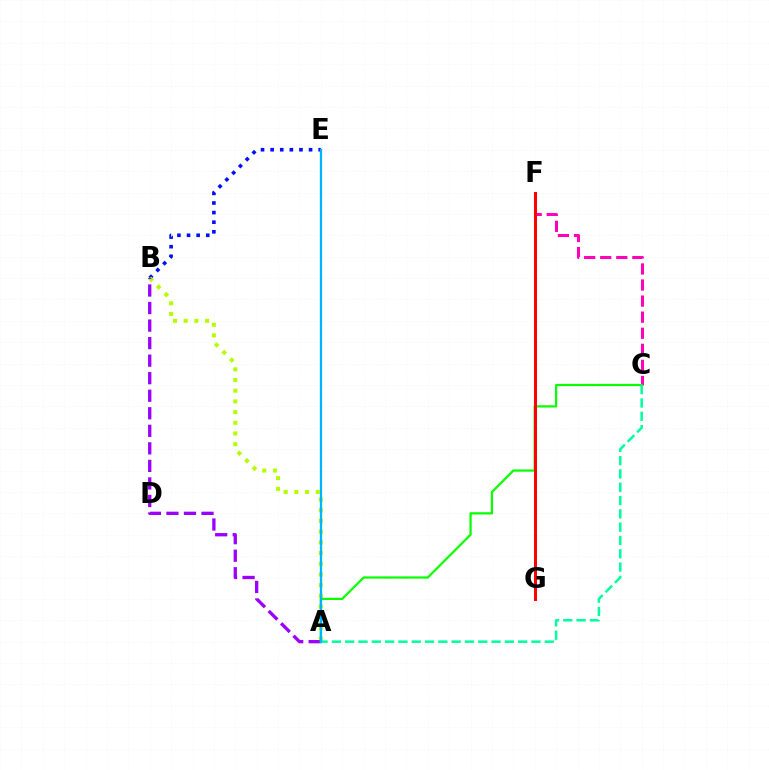{('B', 'E'): [{'color': '#0010ff', 'line_style': 'dotted', 'thickness': 2.61}], ('C', 'F'): [{'color': '#ff00bd', 'line_style': 'dashed', 'thickness': 2.18}], ('F', 'G'): [{'color': '#ffa500', 'line_style': 'solid', 'thickness': 1.53}, {'color': '#ff0000', 'line_style': 'solid', 'thickness': 2.14}], ('A', 'B'): [{'color': '#b3ff00', 'line_style': 'dotted', 'thickness': 2.91}, {'color': '#9b00ff', 'line_style': 'dashed', 'thickness': 2.38}], ('A', 'C'): [{'color': '#08ff00', 'line_style': 'solid', 'thickness': 1.61}, {'color': '#00ff9d', 'line_style': 'dashed', 'thickness': 1.81}], ('A', 'E'): [{'color': '#00b5ff', 'line_style': 'solid', 'thickness': 1.67}]}